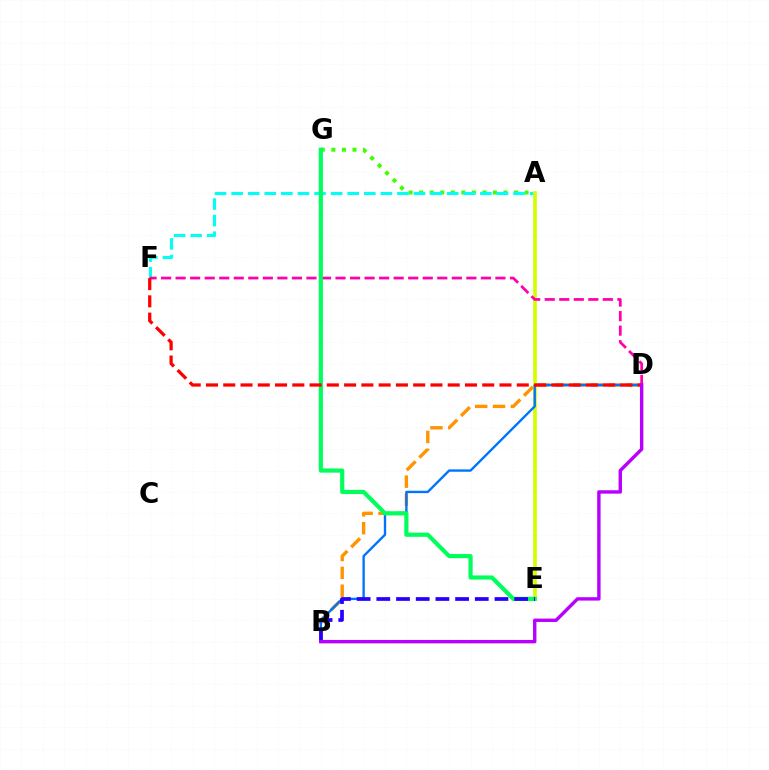{('A', 'G'): [{'color': '#3dff00', 'line_style': 'dotted', 'thickness': 2.87}], ('A', 'F'): [{'color': '#00fff6', 'line_style': 'dashed', 'thickness': 2.25}], ('B', 'D'): [{'color': '#ff9400', 'line_style': 'dashed', 'thickness': 2.43}, {'color': '#0074ff', 'line_style': 'solid', 'thickness': 1.71}, {'color': '#b900ff', 'line_style': 'solid', 'thickness': 2.45}], ('A', 'E'): [{'color': '#d1ff00', 'line_style': 'solid', 'thickness': 2.63}], ('D', 'F'): [{'color': '#ff00ac', 'line_style': 'dashed', 'thickness': 1.97}, {'color': '#ff0000', 'line_style': 'dashed', 'thickness': 2.35}], ('E', 'G'): [{'color': '#00ff5c', 'line_style': 'solid', 'thickness': 3.0}], ('B', 'E'): [{'color': '#2500ff', 'line_style': 'dashed', 'thickness': 2.67}]}